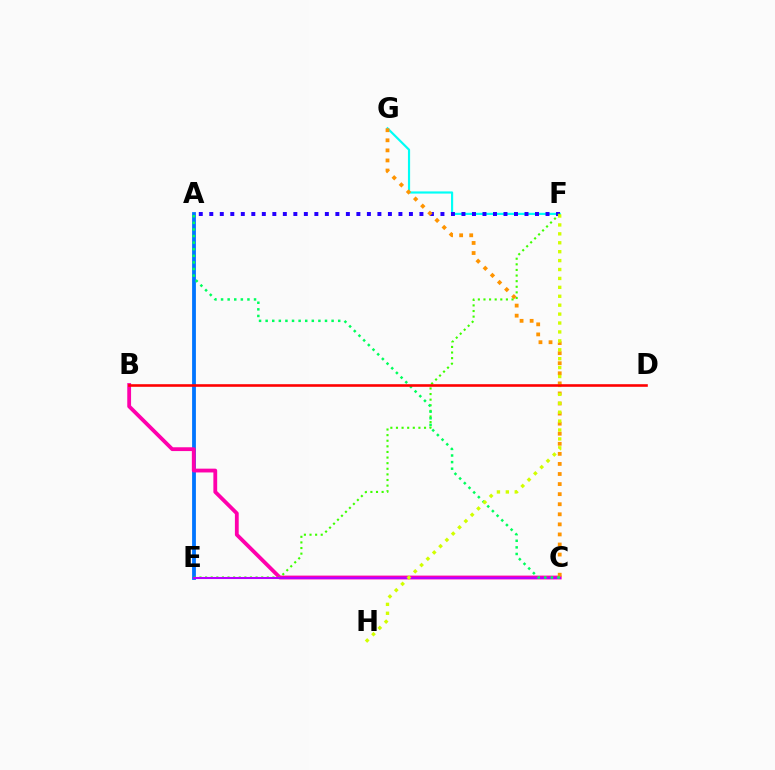{('F', 'G'): [{'color': '#00fff6', 'line_style': 'solid', 'thickness': 1.56}], ('A', 'E'): [{'color': '#0074ff', 'line_style': 'solid', 'thickness': 2.74}], ('B', 'C'): [{'color': '#ff00ac', 'line_style': 'solid', 'thickness': 2.74}], ('A', 'F'): [{'color': '#2500ff', 'line_style': 'dotted', 'thickness': 2.85}], ('E', 'F'): [{'color': '#3dff00', 'line_style': 'dotted', 'thickness': 1.52}], ('C', 'E'): [{'color': '#b900ff', 'line_style': 'solid', 'thickness': 1.5}], ('C', 'G'): [{'color': '#ff9400', 'line_style': 'dotted', 'thickness': 2.74}], ('A', 'C'): [{'color': '#00ff5c', 'line_style': 'dotted', 'thickness': 1.79}], ('F', 'H'): [{'color': '#d1ff00', 'line_style': 'dotted', 'thickness': 2.42}], ('B', 'D'): [{'color': '#ff0000', 'line_style': 'solid', 'thickness': 1.87}]}